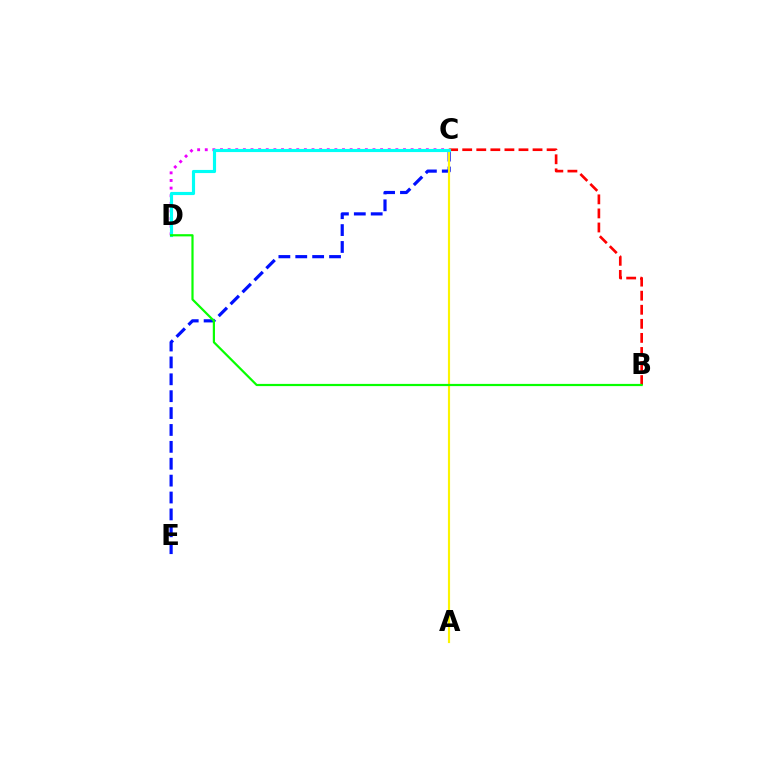{('C', 'E'): [{'color': '#0010ff', 'line_style': 'dashed', 'thickness': 2.29}], ('B', 'C'): [{'color': '#ff0000', 'line_style': 'dashed', 'thickness': 1.91}], ('A', 'C'): [{'color': '#fcf500', 'line_style': 'solid', 'thickness': 1.55}], ('C', 'D'): [{'color': '#ee00ff', 'line_style': 'dotted', 'thickness': 2.07}, {'color': '#00fff6', 'line_style': 'solid', 'thickness': 2.26}], ('B', 'D'): [{'color': '#08ff00', 'line_style': 'solid', 'thickness': 1.59}]}